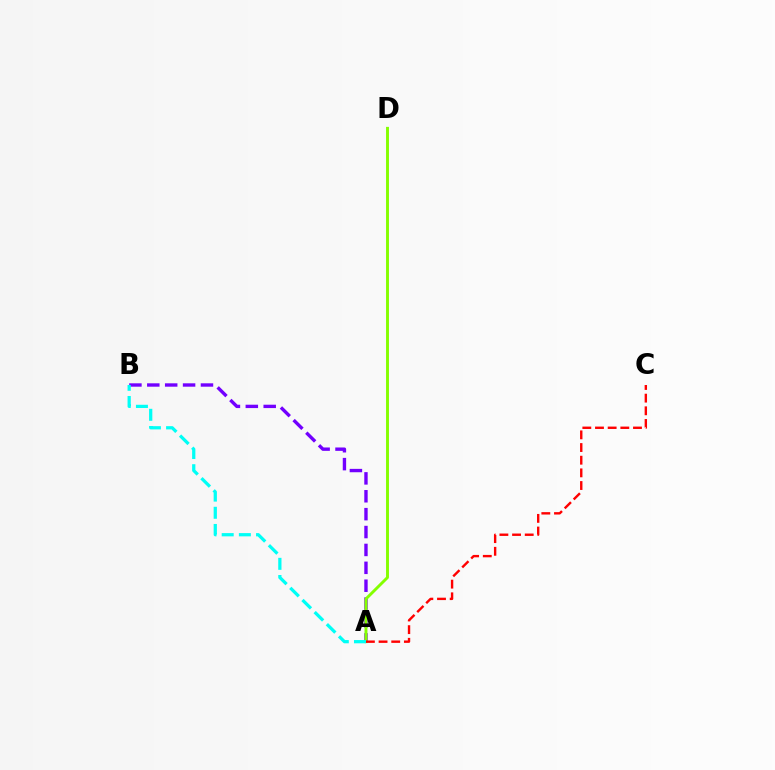{('A', 'B'): [{'color': '#7200ff', 'line_style': 'dashed', 'thickness': 2.43}, {'color': '#00fff6', 'line_style': 'dashed', 'thickness': 2.33}], ('A', 'D'): [{'color': '#84ff00', 'line_style': 'solid', 'thickness': 2.09}], ('A', 'C'): [{'color': '#ff0000', 'line_style': 'dashed', 'thickness': 1.72}]}